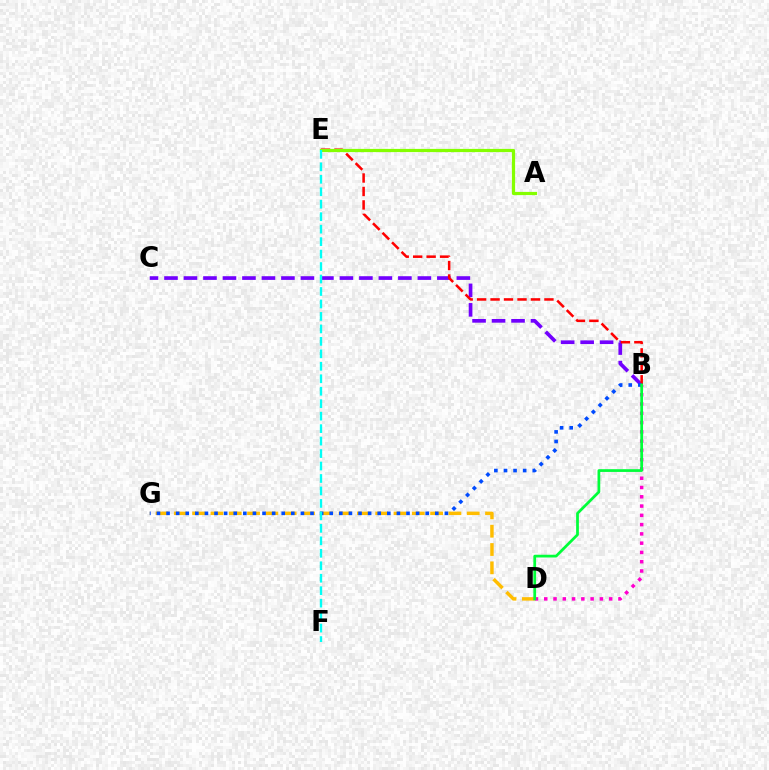{('B', 'C'): [{'color': '#7200ff', 'line_style': 'dashed', 'thickness': 2.65}], ('B', 'D'): [{'color': '#ff00cf', 'line_style': 'dotted', 'thickness': 2.52}, {'color': '#00ff39', 'line_style': 'solid', 'thickness': 1.98}], ('B', 'E'): [{'color': '#ff0000', 'line_style': 'dashed', 'thickness': 1.83}], ('D', 'G'): [{'color': '#ffbd00', 'line_style': 'dashed', 'thickness': 2.49}], ('A', 'E'): [{'color': '#84ff00', 'line_style': 'solid', 'thickness': 2.31}], ('B', 'G'): [{'color': '#004bff', 'line_style': 'dotted', 'thickness': 2.61}], ('E', 'F'): [{'color': '#00fff6', 'line_style': 'dashed', 'thickness': 1.69}]}